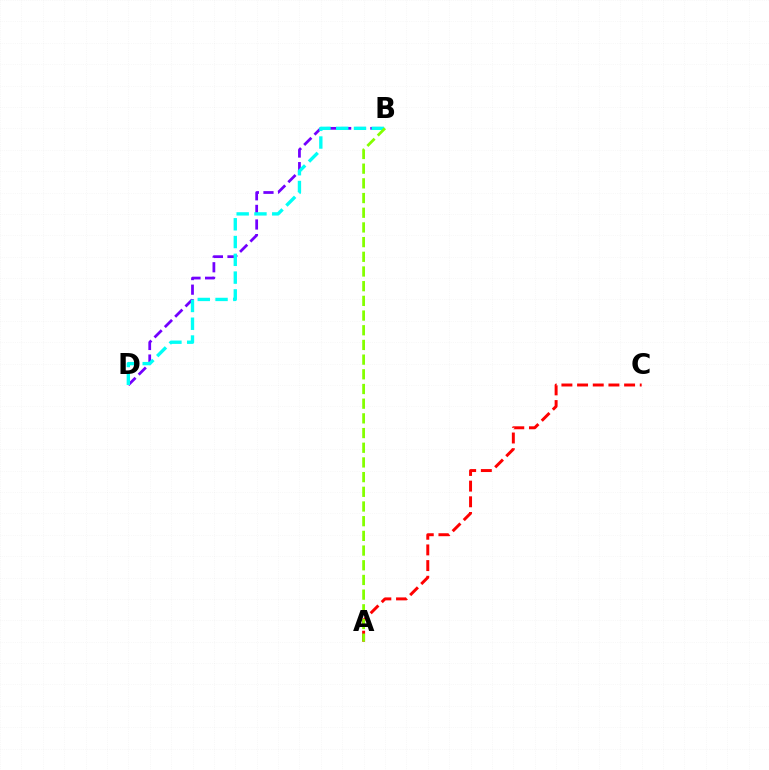{('B', 'D'): [{'color': '#7200ff', 'line_style': 'dashed', 'thickness': 1.98}, {'color': '#00fff6', 'line_style': 'dashed', 'thickness': 2.42}], ('A', 'C'): [{'color': '#ff0000', 'line_style': 'dashed', 'thickness': 2.13}], ('A', 'B'): [{'color': '#84ff00', 'line_style': 'dashed', 'thickness': 2.0}]}